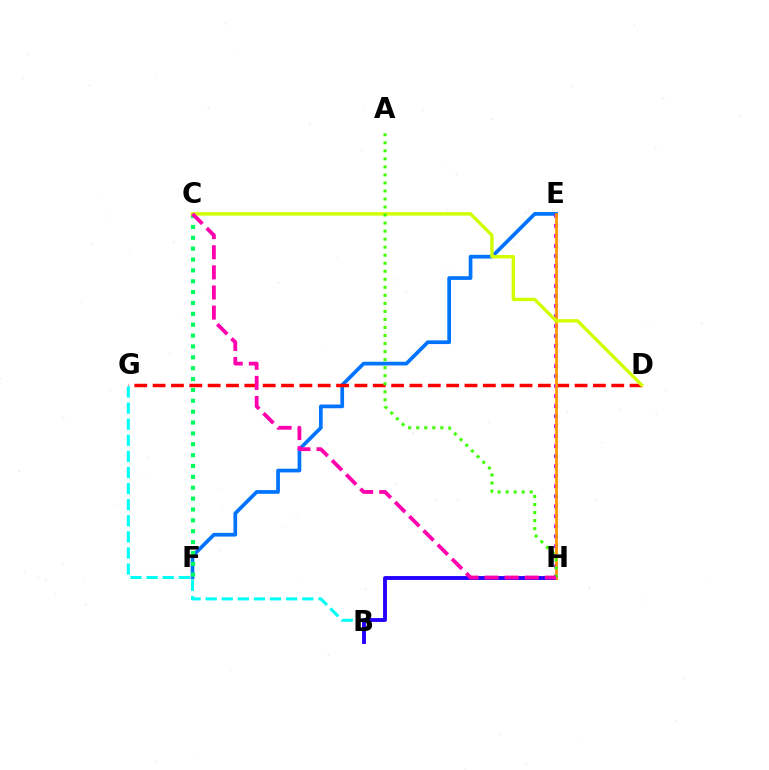{('E', 'F'): [{'color': '#0074ff', 'line_style': 'solid', 'thickness': 2.67}], ('D', 'G'): [{'color': '#ff0000', 'line_style': 'dashed', 'thickness': 2.49}], ('B', 'G'): [{'color': '#00fff6', 'line_style': 'dashed', 'thickness': 2.19}], ('E', 'H'): [{'color': '#b900ff', 'line_style': 'dotted', 'thickness': 2.72}, {'color': '#ff9400', 'line_style': 'solid', 'thickness': 1.98}], ('B', 'H'): [{'color': '#2500ff', 'line_style': 'solid', 'thickness': 2.79}], ('C', 'F'): [{'color': '#00ff5c', 'line_style': 'dotted', 'thickness': 2.95}], ('C', 'D'): [{'color': '#d1ff00', 'line_style': 'solid', 'thickness': 2.45}], ('A', 'H'): [{'color': '#3dff00', 'line_style': 'dotted', 'thickness': 2.18}], ('C', 'H'): [{'color': '#ff00ac', 'line_style': 'dashed', 'thickness': 2.73}]}